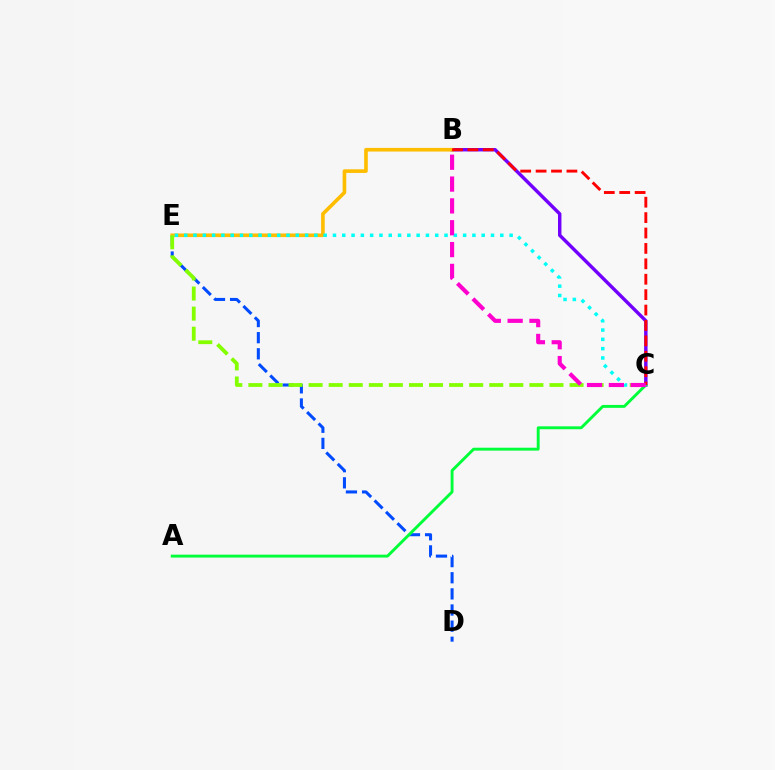{('B', 'C'): [{'color': '#7200ff', 'line_style': 'solid', 'thickness': 2.47}, {'color': '#ff0000', 'line_style': 'dashed', 'thickness': 2.09}, {'color': '#ff00cf', 'line_style': 'dashed', 'thickness': 2.97}], ('D', 'E'): [{'color': '#004bff', 'line_style': 'dashed', 'thickness': 2.19}], ('A', 'C'): [{'color': '#00ff39', 'line_style': 'solid', 'thickness': 2.09}], ('B', 'E'): [{'color': '#ffbd00', 'line_style': 'solid', 'thickness': 2.62}], ('C', 'E'): [{'color': '#84ff00', 'line_style': 'dashed', 'thickness': 2.73}, {'color': '#00fff6', 'line_style': 'dotted', 'thickness': 2.53}]}